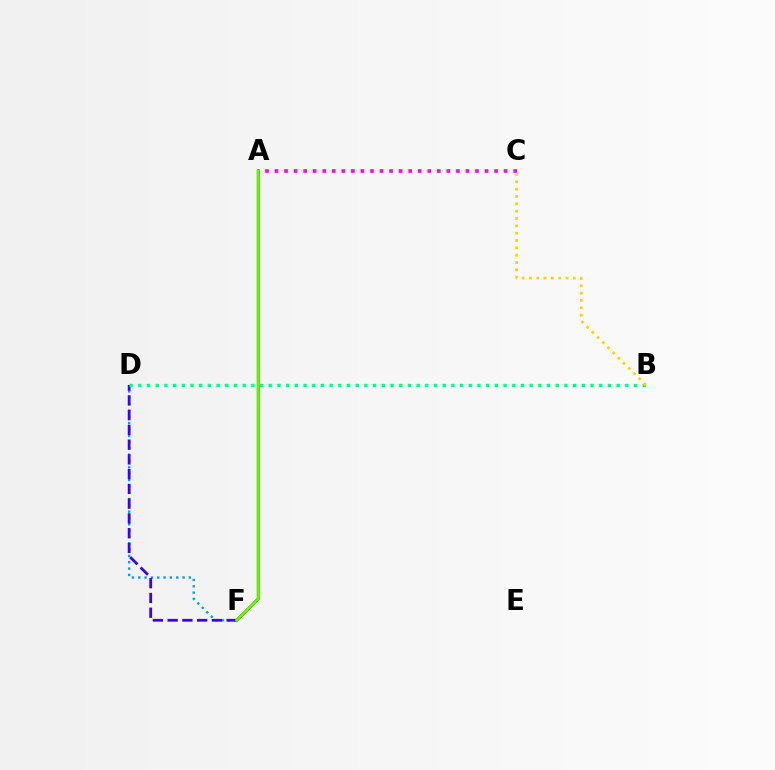{('D', 'F'): [{'color': '#009eff', 'line_style': 'dotted', 'thickness': 1.72}, {'color': '#3700ff', 'line_style': 'dashed', 'thickness': 2.0}], ('A', 'C'): [{'color': '#ff00ed', 'line_style': 'dotted', 'thickness': 2.59}], ('B', 'D'): [{'color': '#00ff86', 'line_style': 'dotted', 'thickness': 2.36}], ('B', 'C'): [{'color': '#ffd500', 'line_style': 'dotted', 'thickness': 1.99}], ('A', 'F'): [{'color': '#ff0000', 'line_style': 'solid', 'thickness': 2.14}, {'color': '#4fff00', 'line_style': 'solid', 'thickness': 2.09}]}